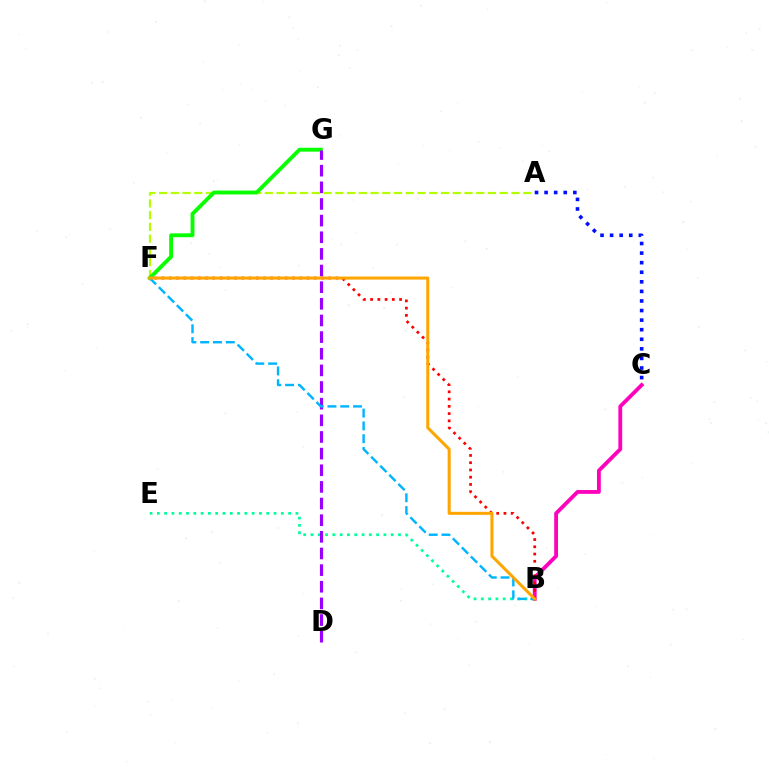{('B', 'C'): [{'color': '#ff00bd', 'line_style': 'solid', 'thickness': 2.75}], ('B', 'E'): [{'color': '#00ff9d', 'line_style': 'dotted', 'thickness': 1.98}], ('A', 'F'): [{'color': '#b3ff00', 'line_style': 'dashed', 'thickness': 1.6}], ('F', 'G'): [{'color': '#08ff00', 'line_style': 'solid', 'thickness': 2.78}], ('B', 'F'): [{'color': '#ff0000', 'line_style': 'dotted', 'thickness': 1.97}, {'color': '#00b5ff', 'line_style': 'dashed', 'thickness': 1.74}, {'color': '#ffa500', 'line_style': 'solid', 'thickness': 2.18}], ('D', 'G'): [{'color': '#9b00ff', 'line_style': 'dashed', 'thickness': 2.26}], ('A', 'C'): [{'color': '#0010ff', 'line_style': 'dotted', 'thickness': 2.6}]}